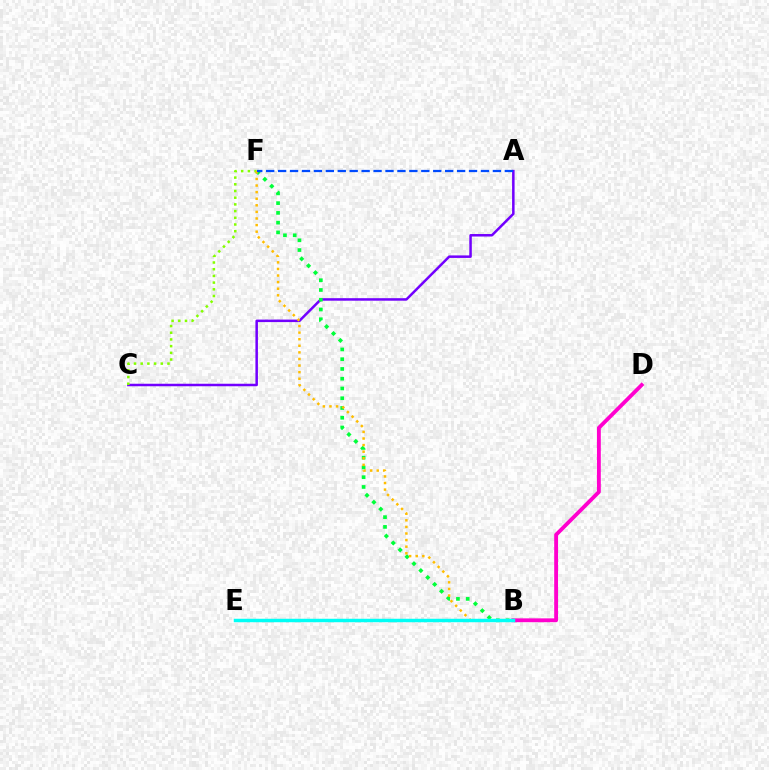{('B', 'E'): [{'color': '#ff0000', 'line_style': 'dotted', 'thickness': 2.18}, {'color': '#00fff6', 'line_style': 'solid', 'thickness': 2.49}], ('A', 'C'): [{'color': '#7200ff', 'line_style': 'solid', 'thickness': 1.81}], ('C', 'F'): [{'color': '#84ff00', 'line_style': 'dotted', 'thickness': 1.82}], ('B', 'F'): [{'color': '#00ff39', 'line_style': 'dotted', 'thickness': 2.65}, {'color': '#ffbd00', 'line_style': 'dotted', 'thickness': 1.79}], ('B', 'D'): [{'color': '#ff00cf', 'line_style': 'solid', 'thickness': 2.76}], ('A', 'F'): [{'color': '#004bff', 'line_style': 'dashed', 'thickness': 1.62}]}